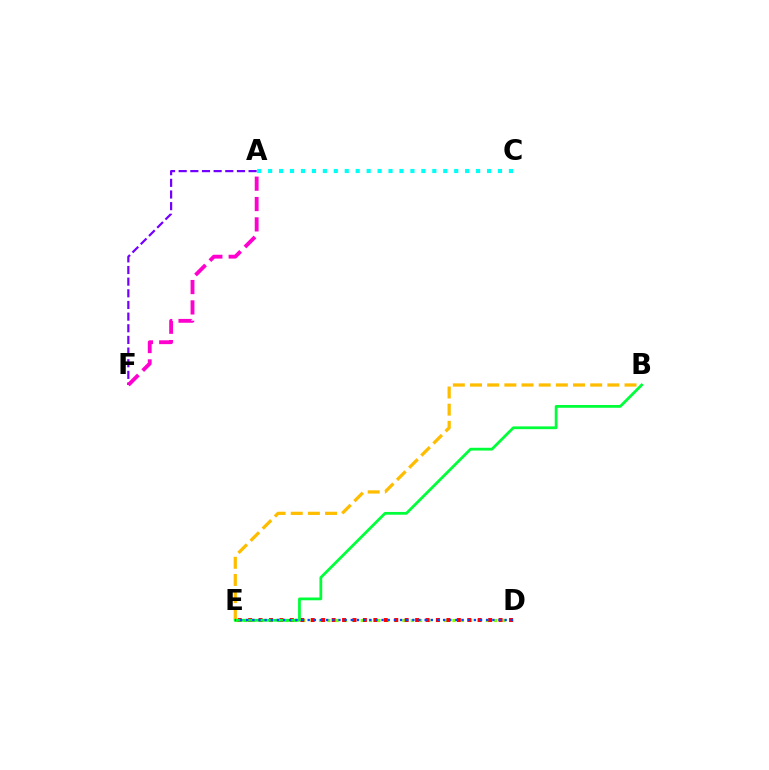{('D', 'E'): [{'color': '#84ff00', 'line_style': 'dotted', 'thickness': 2.27}, {'color': '#ff0000', 'line_style': 'dotted', 'thickness': 2.84}, {'color': '#004bff', 'line_style': 'dotted', 'thickness': 1.67}], ('B', 'E'): [{'color': '#ffbd00', 'line_style': 'dashed', 'thickness': 2.33}, {'color': '#00ff39', 'line_style': 'solid', 'thickness': 1.99}], ('A', 'F'): [{'color': '#7200ff', 'line_style': 'dashed', 'thickness': 1.58}, {'color': '#ff00cf', 'line_style': 'dashed', 'thickness': 2.77}], ('A', 'C'): [{'color': '#00fff6', 'line_style': 'dotted', 'thickness': 2.97}]}